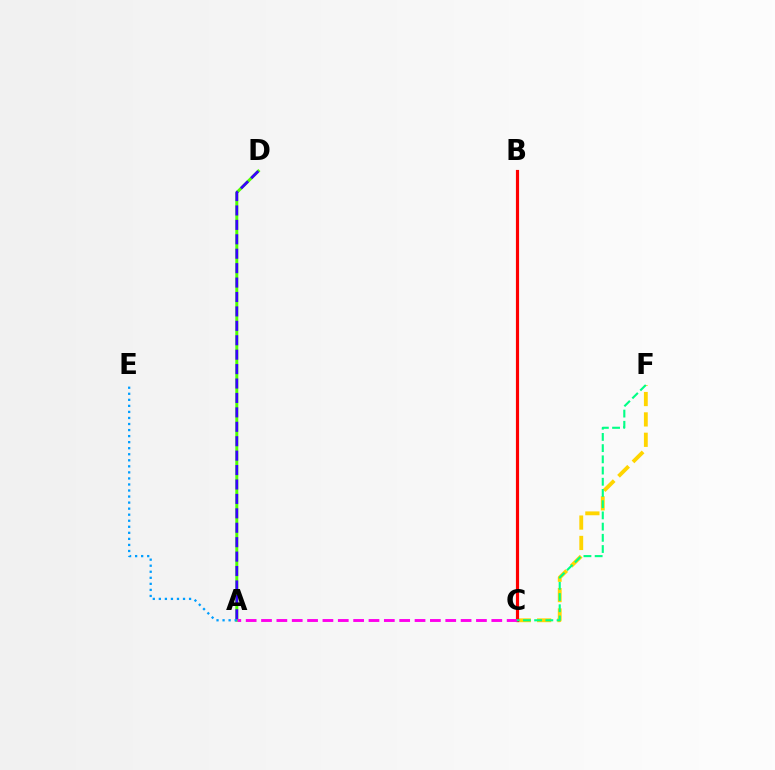{('A', 'D'): [{'color': '#4fff00', 'line_style': 'solid', 'thickness': 2.15}, {'color': '#3700ff', 'line_style': 'dashed', 'thickness': 1.96}], ('A', 'E'): [{'color': '#009eff', 'line_style': 'dotted', 'thickness': 1.64}], ('C', 'F'): [{'color': '#ffd500', 'line_style': 'dashed', 'thickness': 2.77}, {'color': '#00ff86', 'line_style': 'dashed', 'thickness': 1.52}], ('B', 'C'): [{'color': '#ff0000', 'line_style': 'solid', 'thickness': 2.28}], ('A', 'C'): [{'color': '#ff00ed', 'line_style': 'dashed', 'thickness': 2.09}]}